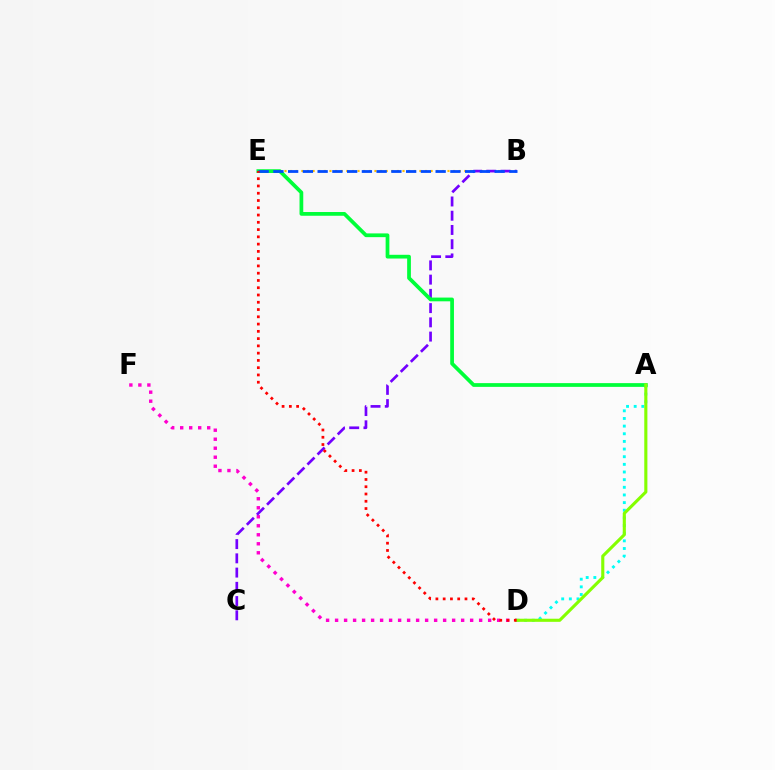{('A', 'D'): [{'color': '#00fff6', 'line_style': 'dotted', 'thickness': 2.08}, {'color': '#84ff00', 'line_style': 'solid', 'thickness': 2.24}], ('D', 'F'): [{'color': '#ff00cf', 'line_style': 'dotted', 'thickness': 2.45}], ('B', 'E'): [{'color': '#ffbd00', 'line_style': 'dotted', 'thickness': 1.53}, {'color': '#004bff', 'line_style': 'dashed', 'thickness': 2.0}], ('B', 'C'): [{'color': '#7200ff', 'line_style': 'dashed', 'thickness': 1.93}], ('A', 'E'): [{'color': '#00ff39', 'line_style': 'solid', 'thickness': 2.69}], ('D', 'E'): [{'color': '#ff0000', 'line_style': 'dotted', 'thickness': 1.97}]}